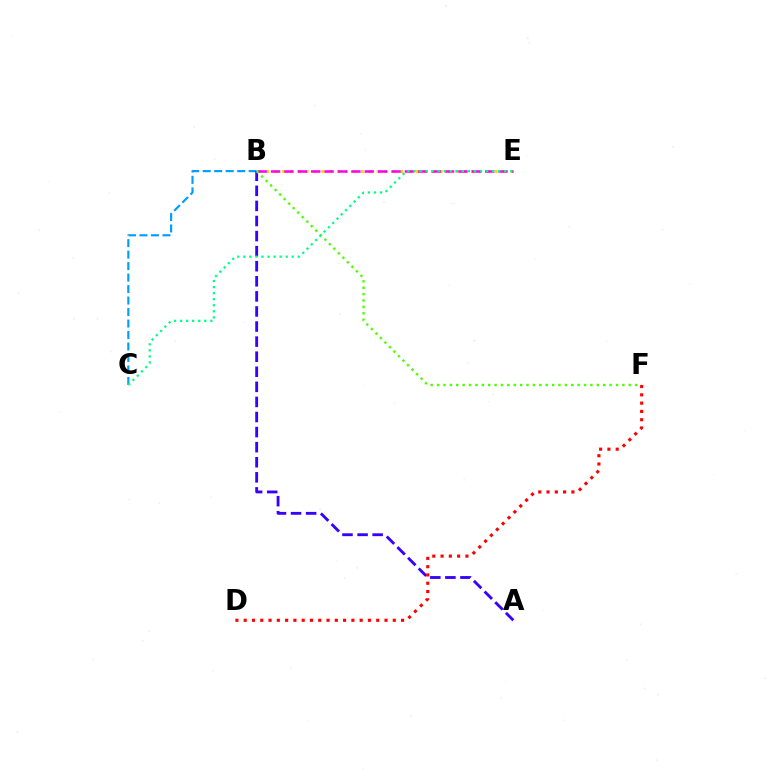{('B', 'C'): [{'color': '#009eff', 'line_style': 'dashed', 'thickness': 1.56}], ('B', 'E'): [{'color': '#ffd500', 'line_style': 'dotted', 'thickness': 2.14}, {'color': '#ff00ed', 'line_style': 'dashed', 'thickness': 1.82}], ('A', 'B'): [{'color': '#3700ff', 'line_style': 'dashed', 'thickness': 2.05}], ('B', 'F'): [{'color': '#4fff00', 'line_style': 'dotted', 'thickness': 1.74}], ('C', 'E'): [{'color': '#00ff86', 'line_style': 'dotted', 'thickness': 1.64}], ('D', 'F'): [{'color': '#ff0000', 'line_style': 'dotted', 'thickness': 2.25}]}